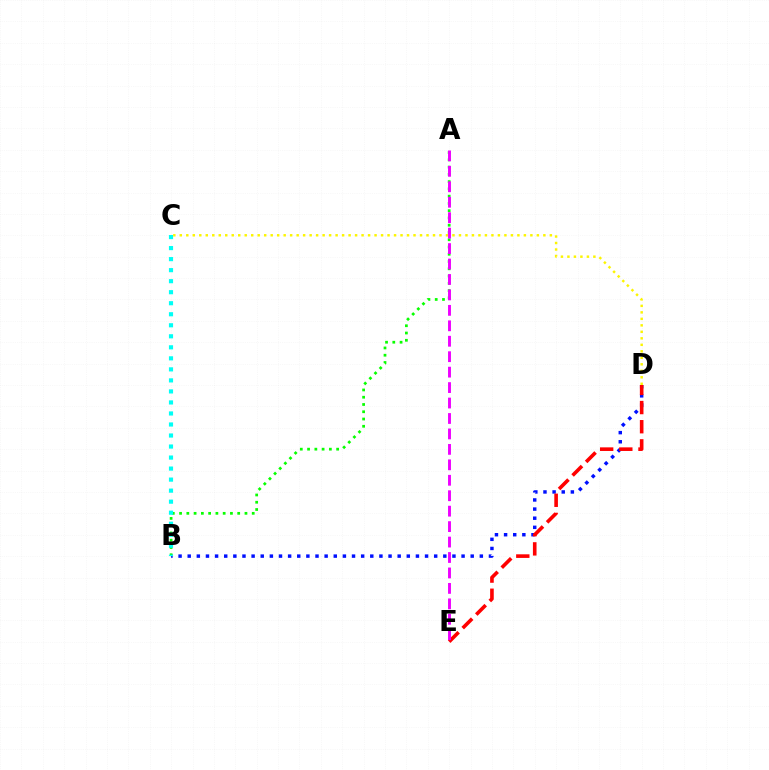{('B', 'D'): [{'color': '#0010ff', 'line_style': 'dotted', 'thickness': 2.48}], ('D', 'E'): [{'color': '#ff0000', 'line_style': 'dashed', 'thickness': 2.6}], ('C', 'D'): [{'color': '#fcf500', 'line_style': 'dotted', 'thickness': 1.76}], ('A', 'B'): [{'color': '#08ff00', 'line_style': 'dotted', 'thickness': 1.97}], ('A', 'E'): [{'color': '#ee00ff', 'line_style': 'dashed', 'thickness': 2.1}], ('B', 'C'): [{'color': '#00fff6', 'line_style': 'dotted', 'thickness': 3.0}]}